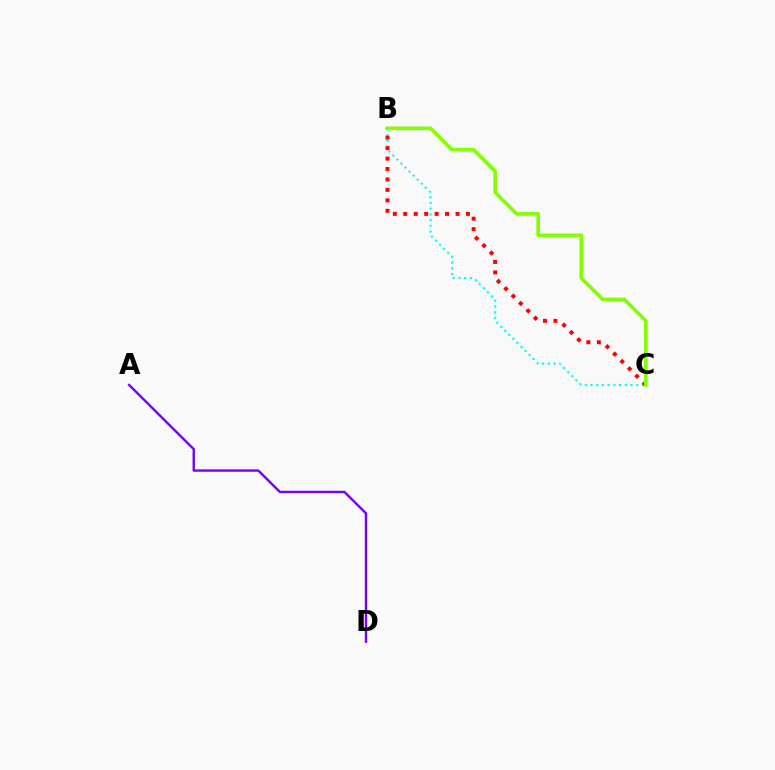{('B', 'C'): [{'color': '#00fff6', 'line_style': 'dotted', 'thickness': 1.55}, {'color': '#ff0000', 'line_style': 'dotted', 'thickness': 2.84}, {'color': '#84ff00', 'line_style': 'solid', 'thickness': 2.63}], ('A', 'D'): [{'color': '#7200ff', 'line_style': 'solid', 'thickness': 1.71}]}